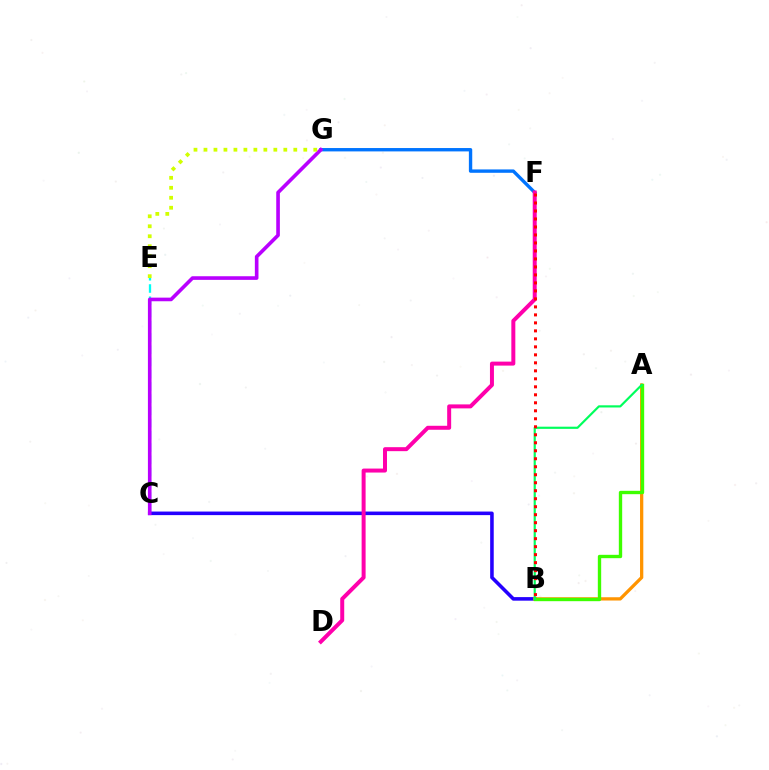{('C', 'E'): [{'color': '#00fff6', 'line_style': 'dashed', 'thickness': 1.66}], ('B', 'C'): [{'color': '#2500ff', 'line_style': 'solid', 'thickness': 2.57}], ('F', 'G'): [{'color': '#0074ff', 'line_style': 'solid', 'thickness': 2.42}], ('A', 'B'): [{'color': '#ff9400', 'line_style': 'solid', 'thickness': 2.36}, {'color': '#3dff00', 'line_style': 'solid', 'thickness': 2.42}, {'color': '#00ff5c', 'line_style': 'solid', 'thickness': 1.57}], ('C', 'G'): [{'color': '#b900ff', 'line_style': 'solid', 'thickness': 2.61}], ('E', 'G'): [{'color': '#d1ff00', 'line_style': 'dotted', 'thickness': 2.71}], ('D', 'F'): [{'color': '#ff00ac', 'line_style': 'solid', 'thickness': 2.87}], ('B', 'F'): [{'color': '#ff0000', 'line_style': 'dotted', 'thickness': 2.17}]}